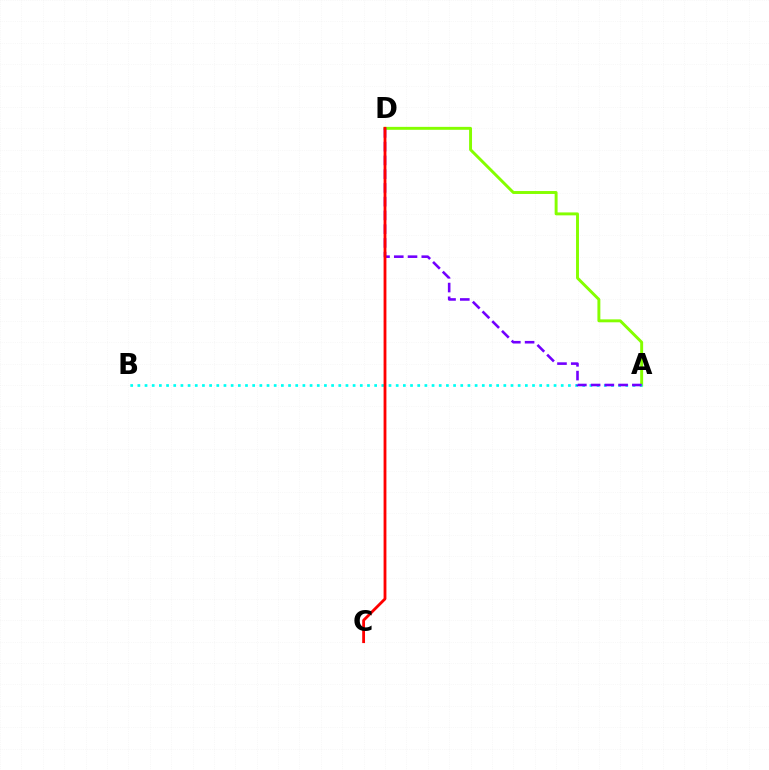{('A', 'D'): [{'color': '#84ff00', 'line_style': 'solid', 'thickness': 2.11}, {'color': '#7200ff', 'line_style': 'dashed', 'thickness': 1.87}], ('A', 'B'): [{'color': '#00fff6', 'line_style': 'dotted', 'thickness': 1.95}], ('C', 'D'): [{'color': '#ff0000', 'line_style': 'solid', 'thickness': 2.03}]}